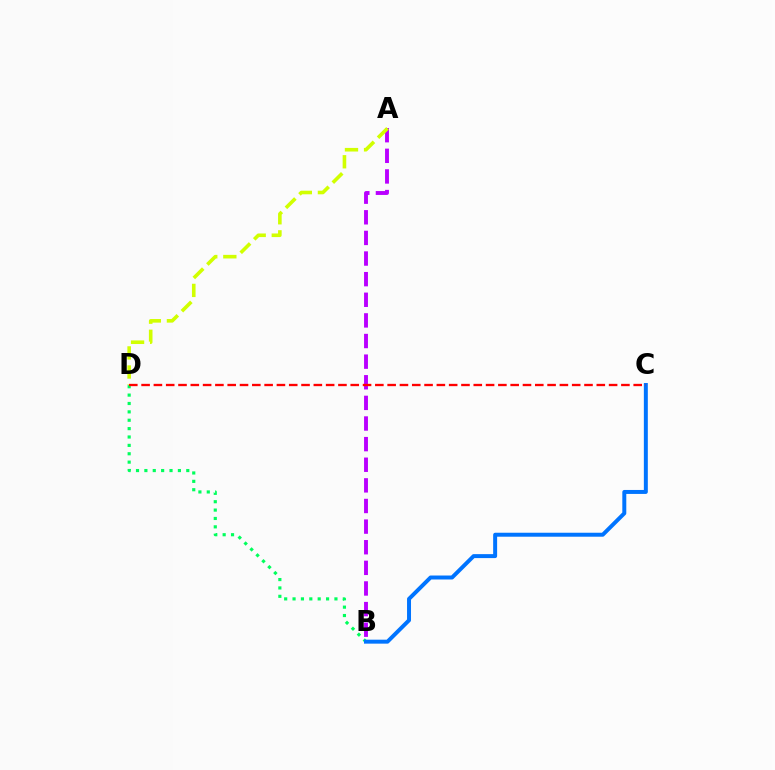{('A', 'B'): [{'color': '#b900ff', 'line_style': 'dashed', 'thickness': 2.8}], ('B', 'D'): [{'color': '#00ff5c', 'line_style': 'dotted', 'thickness': 2.28}], ('A', 'D'): [{'color': '#d1ff00', 'line_style': 'dashed', 'thickness': 2.59}], ('B', 'C'): [{'color': '#0074ff', 'line_style': 'solid', 'thickness': 2.86}], ('C', 'D'): [{'color': '#ff0000', 'line_style': 'dashed', 'thickness': 1.67}]}